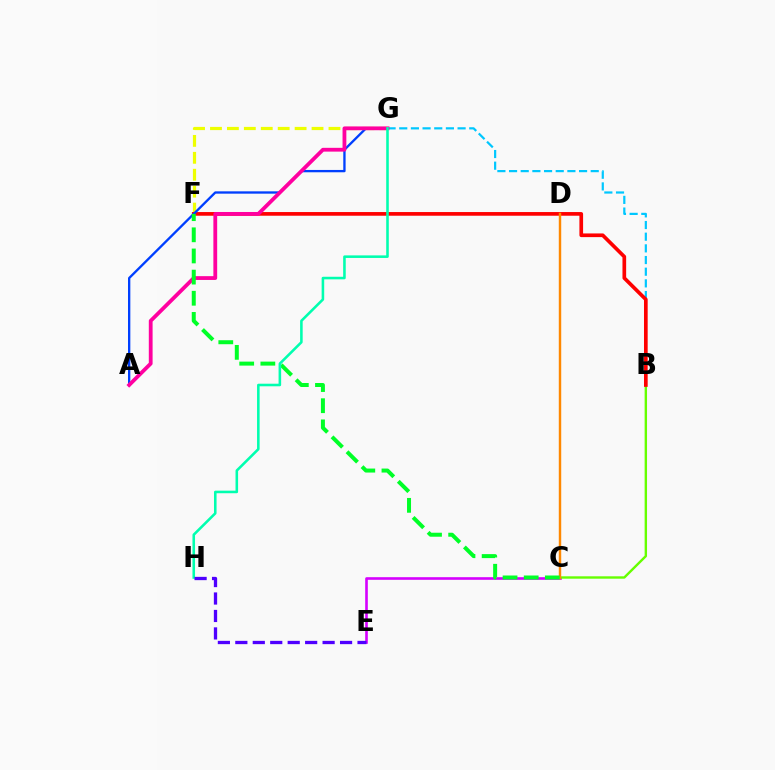{('F', 'G'): [{'color': '#eeff00', 'line_style': 'dashed', 'thickness': 2.3}], ('B', 'G'): [{'color': '#00c7ff', 'line_style': 'dashed', 'thickness': 1.59}], ('C', 'E'): [{'color': '#d600ff', 'line_style': 'solid', 'thickness': 1.89}], ('B', 'C'): [{'color': '#66ff00', 'line_style': 'solid', 'thickness': 1.73}], ('B', 'F'): [{'color': '#ff0000', 'line_style': 'solid', 'thickness': 2.65}], ('C', 'D'): [{'color': '#ff8800', 'line_style': 'solid', 'thickness': 1.75}], ('A', 'G'): [{'color': '#003fff', 'line_style': 'solid', 'thickness': 1.67}, {'color': '#ff00a0', 'line_style': 'solid', 'thickness': 2.73}], ('C', 'F'): [{'color': '#00ff27', 'line_style': 'dashed', 'thickness': 2.87}], ('G', 'H'): [{'color': '#00ffaf', 'line_style': 'solid', 'thickness': 1.85}], ('E', 'H'): [{'color': '#4f00ff', 'line_style': 'dashed', 'thickness': 2.37}]}